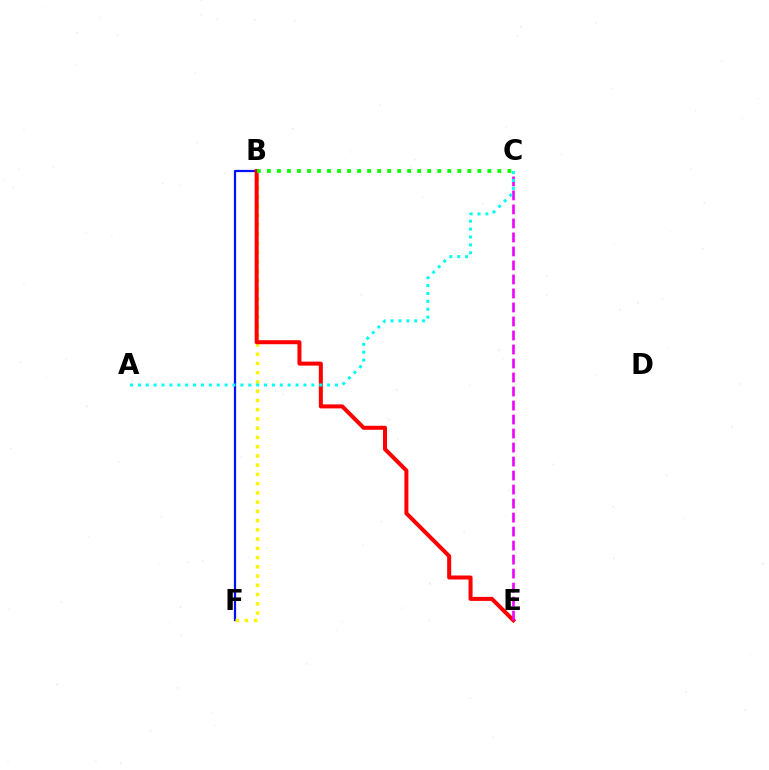{('B', 'F'): [{'color': '#0010ff', 'line_style': 'solid', 'thickness': 1.61}, {'color': '#fcf500', 'line_style': 'dotted', 'thickness': 2.51}], ('B', 'E'): [{'color': '#ff0000', 'line_style': 'solid', 'thickness': 2.89}], ('B', 'C'): [{'color': '#08ff00', 'line_style': 'dotted', 'thickness': 2.72}], ('C', 'E'): [{'color': '#ee00ff', 'line_style': 'dashed', 'thickness': 1.9}], ('A', 'C'): [{'color': '#00fff6', 'line_style': 'dotted', 'thickness': 2.14}]}